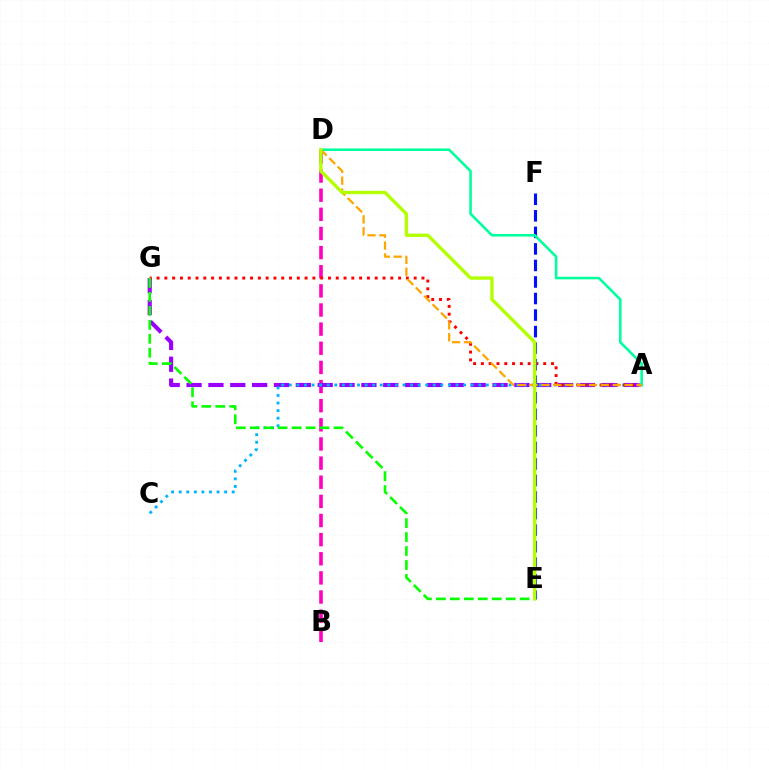{('B', 'D'): [{'color': '#ff00bd', 'line_style': 'dashed', 'thickness': 2.6}], ('A', 'G'): [{'color': '#9b00ff', 'line_style': 'dashed', 'thickness': 2.97}, {'color': '#ff0000', 'line_style': 'dotted', 'thickness': 2.12}], ('A', 'C'): [{'color': '#00b5ff', 'line_style': 'dotted', 'thickness': 2.06}], ('E', 'G'): [{'color': '#08ff00', 'line_style': 'dashed', 'thickness': 1.9}], ('E', 'F'): [{'color': '#0010ff', 'line_style': 'dashed', 'thickness': 2.25}], ('A', 'D'): [{'color': '#00ff9d', 'line_style': 'solid', 'thickness': 1.86}, {'color': '#ffa500', 'line_style': 'dashed', 'thickness': 1.62}], ('D', 'E'): [{'color': '#b3ff00', 'line_style': 'solid', 'thickness': 2.41}]}